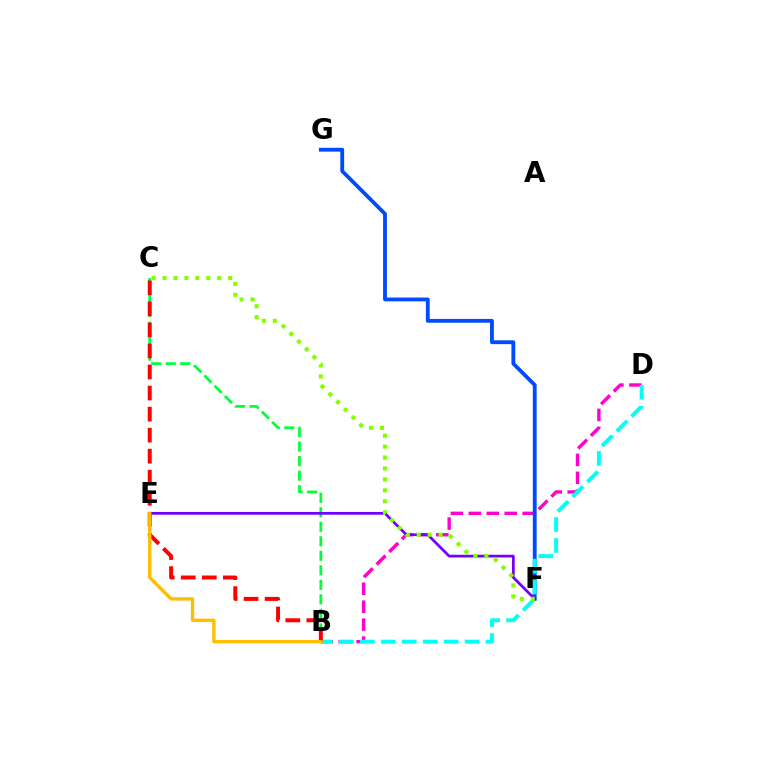{('B', 'D'): [{'color': '#ff00cf', 'line_style': 'dashed', 'thickness': 2.44}, {'color': '#00fff6', 'line_style': 'dashed', 'thickness': 2.85}], ('B', 'C'): [{'color': '#00ff39', 'line_style': 'dashed', 'thickness': 1.97}, {'color': '#ff0000', 'line_style': 'dashed', 'thickness': 2.86}], ('F', 'G'): [{'color': '#004bff', 'line_style': 'solid', 'thickness': 2.75}], ('E', 'F'): [{'color': '#7200ff', 'line_style': 'solid', 'thickness': 1.97}], ('C', 'F'): [{'color': '#84ff00', 'line_style': 'dotted', 'thickness': 2.97}], ('B', 'E'): [{'color': '#ffbd00', 'line_style': 'solid', 'thickness': 2.4}]}